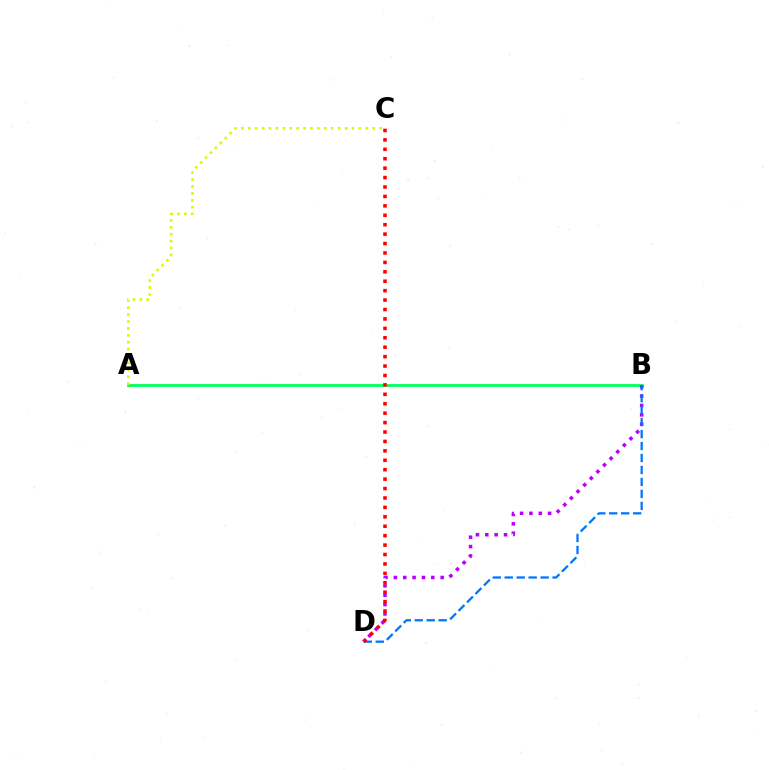{('A', 'B'): [{'color': '#00ff5c', 'line_style': 'solid', 'thickness': 2.01}], ('B', 'D'): [{'color': '#b900ff', 'line_style': 'dotted', 'thickness': 2.54}, {'color': '#0074ff', 'line_style': 'dashed', 'thickness': 1.63}], ('A', 'C'): [{'color': '#d1ff00', 'line_style': 'dotted', 'thickness': 1.88}], ('C', 'D'): [{'color': '#ff0000', 'line_style': 'dotted', 'thickness': 2.56}]}